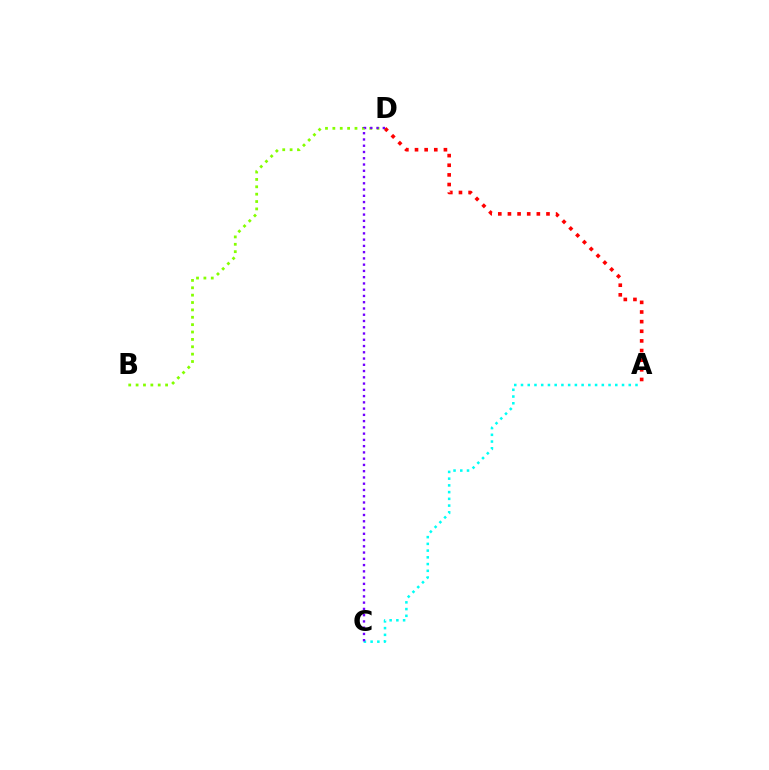{('A', 'D'): [{'color': '#ff0000', 'line_style': 'dotted', 'thickness': 2.62}], ('B', 'D'): [{'color': '#84ff00', 'line_style': 'dotted', 'thickness': 2.0}], ('A', 'C'): [{'color': '#00fff6', 'line_style': 'dotted', 'thickness': 1.83}], ('C', 'D'): [{'color': '#7200ff', 'line_style': 'dotted', 'thickness': 1.7}]}